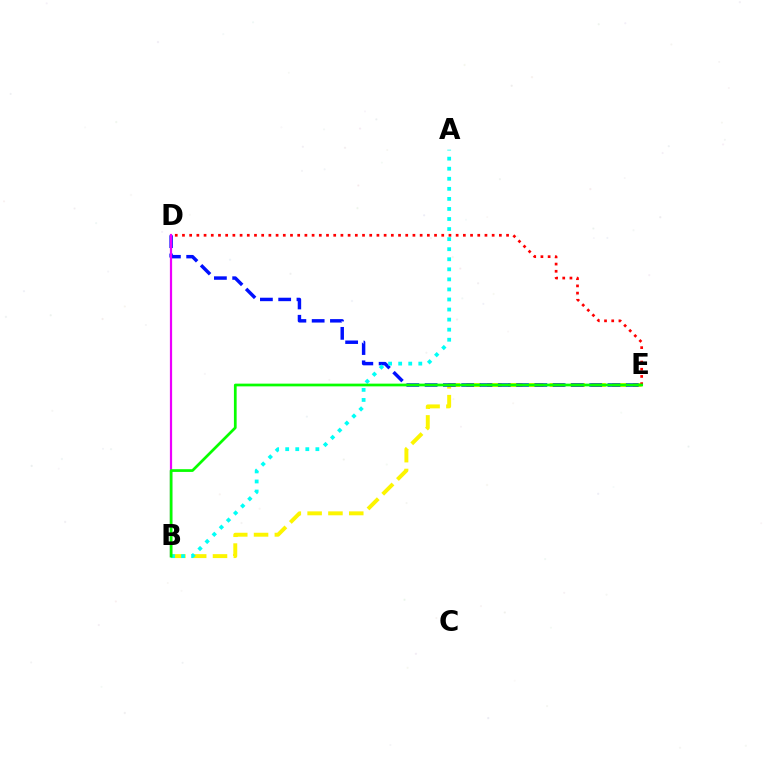{('B', 'E'): [{'color': '#fcf500', 'line_style': 'dashed', 'thickness': 2.83}, {'color': '#08ff00', 'line_style': 'solid', 'thickness': 1.97}], ('D', 'E'): [{'color': '#0010ff', 'line_style': 'dashed', 'thickness': 2.48}, {'color': '#ff0000', 'line_style': 'dotted', 'thickness': 1.96}], ('B', 'D'): [{'color': '#ee00ff', 'line_style': 'solid', 'thickness': 1.59}], ('A', 'B'): [{'color': '#00fff6', 'line_style': 'dotted', 'thickness': 2.73}]}